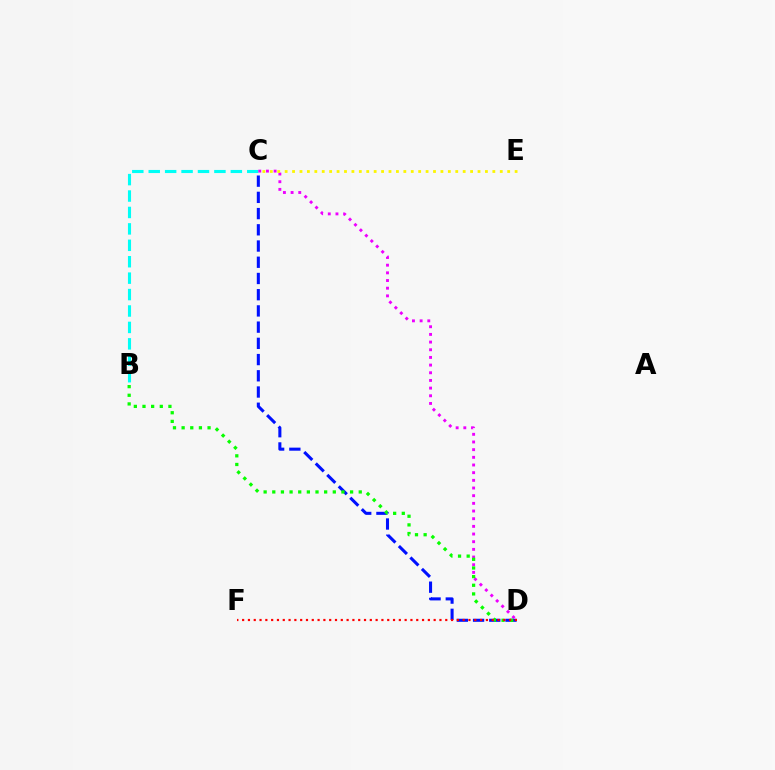{('C', 'D'): [{'color': '#0010ff', 'line_style': 'dashed', 'thickness': 2.2}, {'color': '#ee00ff', 'line_style': 'dotted', 'thickness': 2.08}], ('B', 'C'): [{'color': '#00fff6', 'line_style': 'dashed', 'thickness': 2.23}], ('C', 'E'): [{'color': '#fcf500', 'line_style': 'dotted', 'thickness': 2.02}], ('B', 'D'): [{'color': '#08ff00', 'line_style': 'dotted', 'thickness': 2.35}], ('D', 'F'): [{'color': '#ff0000', 'line_style': 'dotted', 'thickness': 1.58}]}